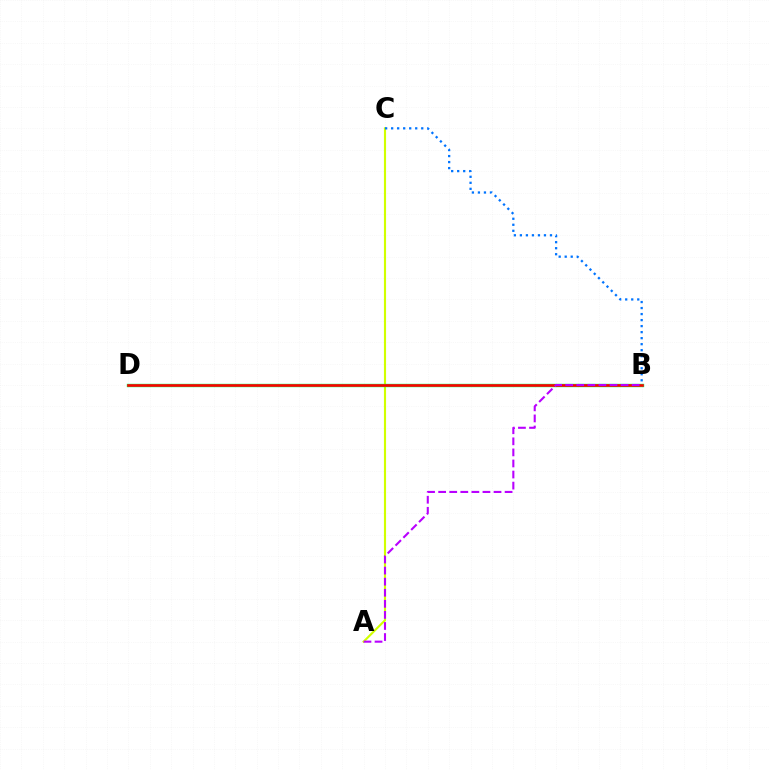{('A', 'C'): [{'color': '#d1ff00', 'line_style': 'solid', 'thickness': 1.53}], ('B', 'D'): [{'color': '#00ff5c', 'line_style': 'solid', 'thickness': 2.43}, {'color': '#ff0000', 'line_style': 'solid', 'thickness': 1.87}], ('B', 'C'): [{'color': '#0074ff', 'line_style': 'dotted', 'thickness': 1.64}], ('A', 'B'): [{'color': '#b900ff', 'line_style': 'dashed', 'thickness': 1.5}]}